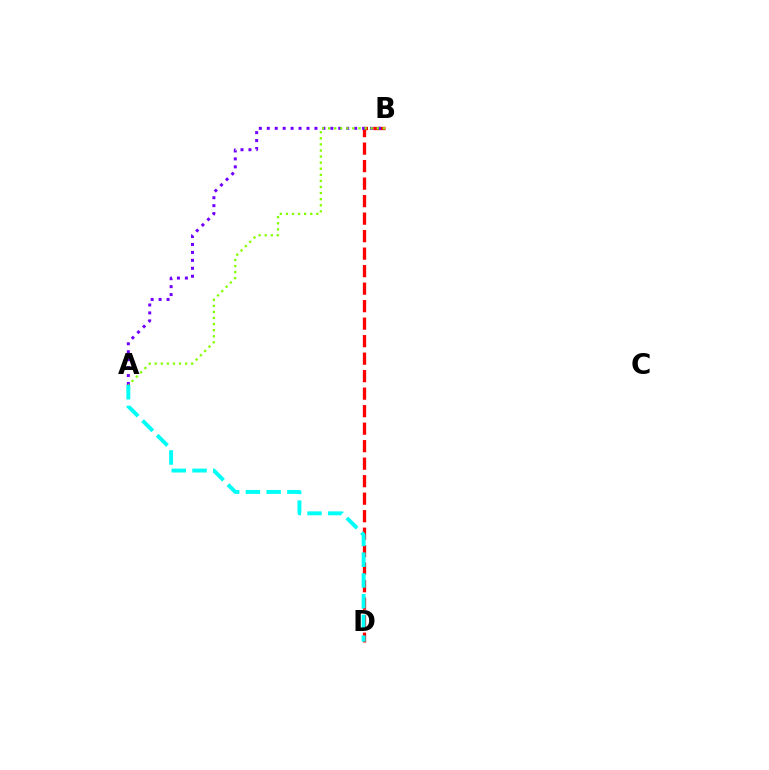{('B', 'D'): [{'color': '#ff0000', 'line_style': 'dashed', 'thickness': 2.38}], ('A', 'B'): [{'color': '#7200ff', 'line_style': 'dotted', 'thickness': 2.16}, {'color': '#84ff00', 'line_style': 'dotted', 'thickness': 1.65}], ('A', 'D'): [{'color': '#00fff6', 'line_style': 'dashed', 'thickness': 2.82}]}